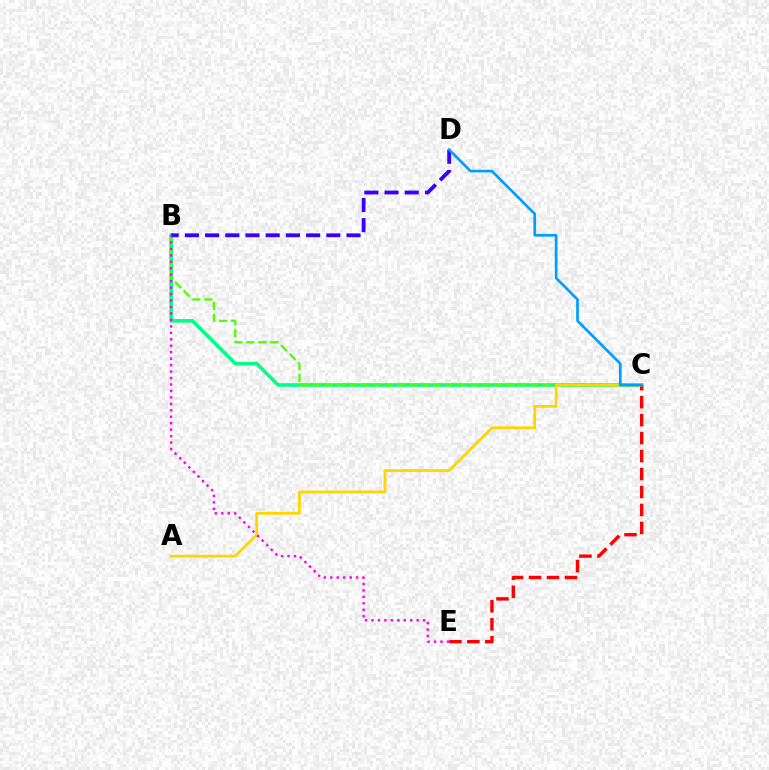{('B', 'C'): [{'color': '#00ff86', 'line_style': 'solid', 'thickness': 2.59}, {'color': '#4fff00', 'line_style': 'dashed', 'thickness': 1.64}], ('C', 'E'): [{'color': '#ff0000', 'line_style': 'dashed', 'thickness': 2.44}], ('A', 'C'): [{'color': '#ffd500', 'line_style': 'solid', 'thickness': 1.98}], ('B', 'D'): [{'color': '#3700ff', 'line_style': 'dashed', 'thickness': 2.74}], ('C', 'D'): [{'color': '#009eff', 'line_style': 'solid', 'thickness': 1.93}], ('B', 'E'): [{'color': '#ff00ed', 'line_style': 'dotted', 'thickness': 1.75}]}